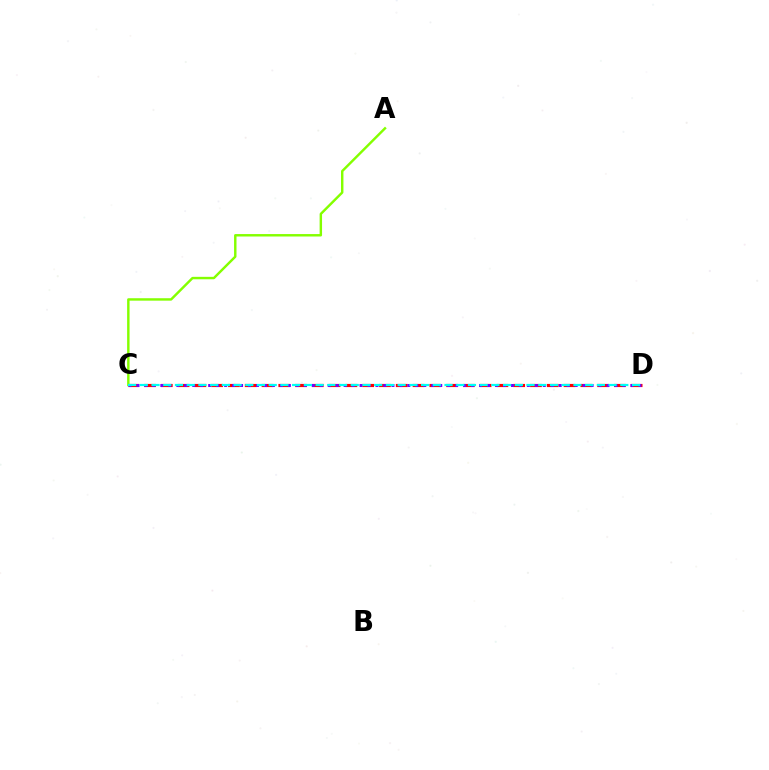{('C', 'D'): [{'color': '#ff0000', 'line_style': 'dashed', 'thickness': 2.28}, {'color': '#7200ff', 'line_style': 'dotted', 'thickness': 2.16}, {'color': '#00fff6', 'line_style': 'dashed', 'thickness': 1.59}], ('A', 'C'): [{'color': '#84ff00', 'line_style': 'solid', 'thickness': 1.75}]}